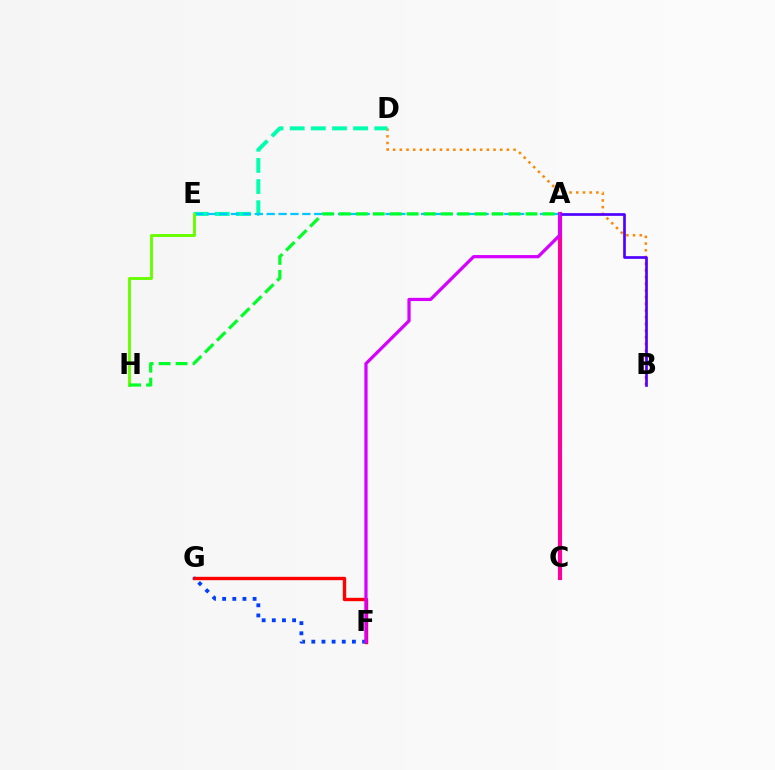{('A', 'C'): [{'color': '#eeff00', 'line_style': 'dashed', 'thickness': 2.97}, {'color': '#ff00a0', 'line_style': 'solid', 'thickness': 2.97}], ('F', 'G'): [{'color': '#ff0000', 'line_style': 'solid', 'thickness': 2.43}, {'color': '#003fff', 'line_style': 'dotted', 'thickness': 2.76}], ('B', 'D'): [{'color': '#ff8800', 'line_style': 'dotted', 'thickness': 1.82}], ('D', 'E'): [{'color': '#00ffaf', 'line_style': 'dashed', 'thickness': 2.87}], ('A', 'E'): [{'color': '#00c7ff', 'line_style': 'dashed', 'thickness': 1.61}], ('E', 'H'): [{'color': '#66ff00', 'line_style': 'solid', 'thickness': 2.1}], ('A', 'B'): [{'color': '#4f00ff', 'line_style': 'solid', 'thickness': 1.94}], ('A', 'F'): [{'color': '#d600ff', 'line_style': 'solid', 'thickness': 2.32}], ('A', 'H'): [{'color': '#00ff27', 'line_style': 'dashed', 'thickness': 2.31}]}